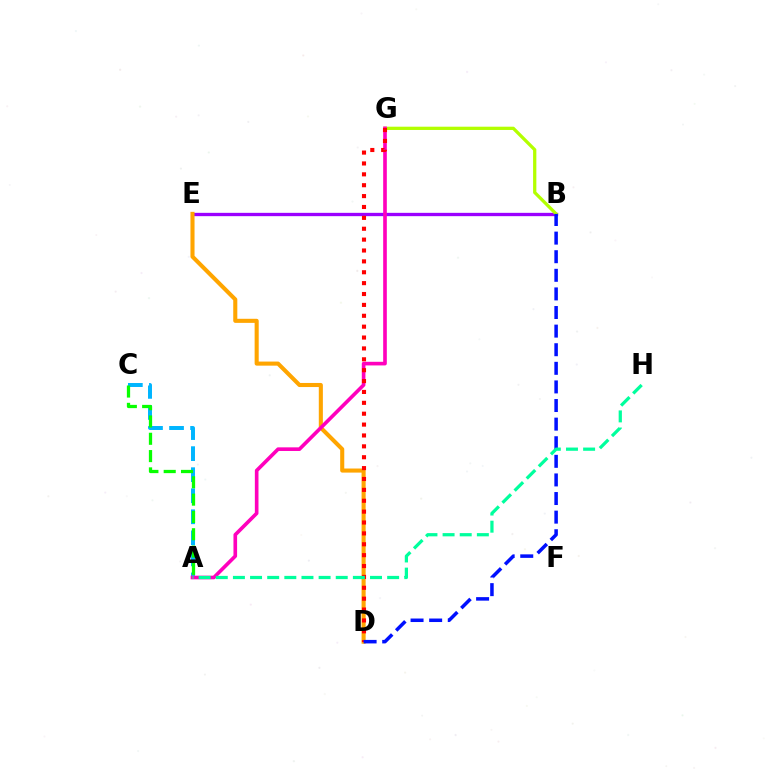{('B', 'E'): [{'color': '#9b00ff', 'line_style': 'solid', 'thickness': 2.39}], ('D', 'E'): [{'color': '#ffa500', 'line_style': 'solid', 'thickness': 2.94}], ('A', 'C'): [{'color': '#00b5ff', 'line_style': 'dashed', 'thickness': 2.86}, {'color': '#08ff00', 'line_style': 'dashed', 'thickness': 2.35}], ('B', 'G'): [{'color': '#b3ff00', 'line_style': 'solid', 'thickness': 2.35}], ('A', 'G'): [{'color': '#ff00bd', 'line_style': 'solid', 'thickness': 2.62}], ('D', 'G'): [{'color': '#ff0000', 'line_style': 'dotted', 'thickness': 2.96}], ('B', 'D'): [{'color': '#0010ff', 'line_style': 'dashed', 'thickness': 2.53}], ('A', 'H'): [{'color': '#00ff9d', 'line_style': 'dashed', 'thickness': 2.33}]}